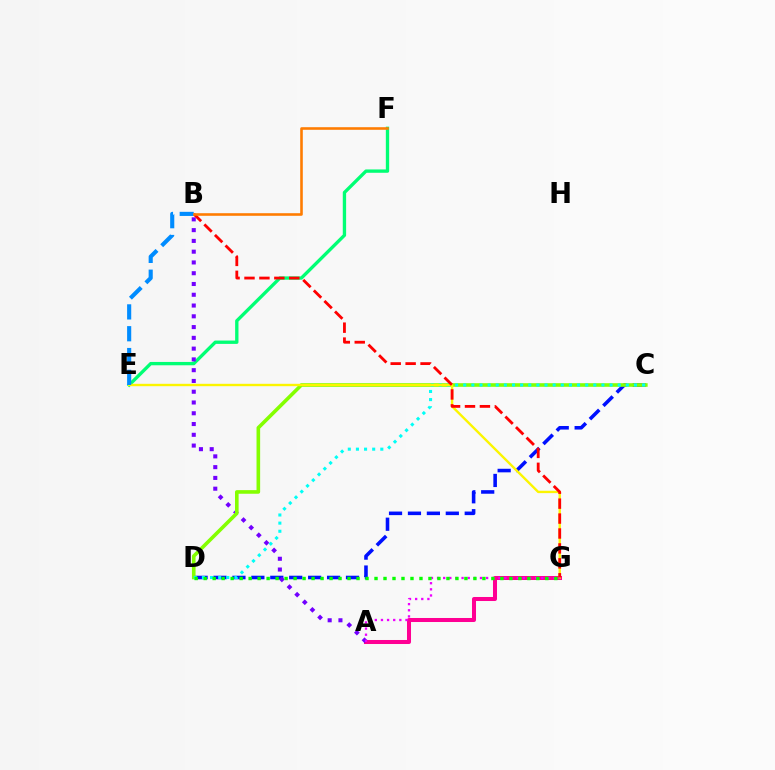{('A', 'G'): [{'color': '#ff0094', 'line_style': 'solid', 'thickness': 2.9}, {'color': '#ee00ff', 'line_style': 'dotted', 'thickness': 1.67}], ('E', 'F'): [{'color': '#00ff74', 'line_style': 'solid', 'thickness': 2.4}], ('C', 'D'): [{'color': '#0010ff', 'line_style': 'dashed', 'thickness': 2.57}, {'color': '#84ff00', 'line_style': 'solid', 'thickness': 2.6}, {'color': '#00fff6', 'line_style': 'dotted', 'thickness': 2.21}], ('A', 'B'): [{'color': '#7200ff', 'line_style': 'dotted', 'thickness': 2.93}], ('E', 'G'): [{'color': '#fcf500', 'line_style': 'solid', 'thickness': 1.71}], ('B', 'G'): [{'color': '#ff0000', 'line_style': 'dashed', 'thickness': 2.03}], ('B', 'E'): [{'color': '#008cff', 'line_style': 'dashed', 'thickness': 2.97}], ('D', 'G'): [{'color': '#08ff00', 'line_style': 'dotted', 'thickness': 2.44}], ('B', 'F'): [{'color': '#ff7c00', 'line_style': 'solid', 'thickness': 1.87}]}